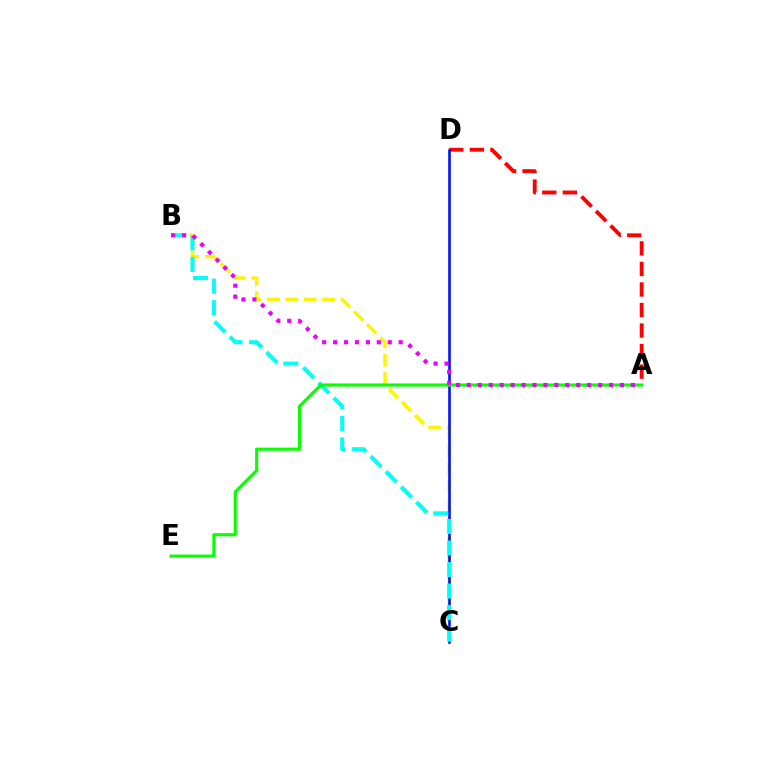{('B', 'C'): [{'color': '#fcf500', 'line_style': 'dashed', 'thickness': 2.5}, {'color': '#00fff6', 'line_style': 'dashed', 'thickness': 2.93}], ('A', 'D'): [{'color': '#ff0000', 'line_style': 'dashed', 'thickness': 2.79}], ('C', 'D'): [{'color': '#0010ff', 'line_style': 'solid', 'thickness': 1.87}], ('A', 'E'): [{'color': '#08ff00', 'line_style': 'solid', 'thickness': 2.25}], ('A', 'B'): [{'color': '#ee00ff', 'line_style': 'dotted', 'thickness': 2.97}]}